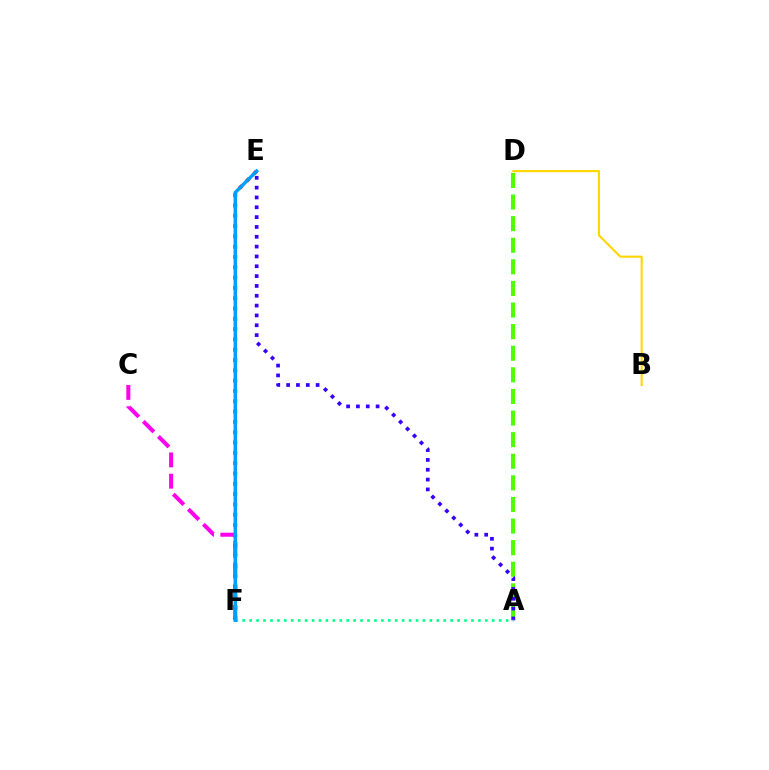{('B', 'D'): [{'color': '#ffd500', 'line_style': 'solid', 'thickness': 1.51}], ('A', 'D'): [{'color': '#4fff00', 'line_style': 'dashed', 'thickness': 2.93}], ('E', 'F'): [{'color': '#ff0000', 'line_style': 'dotted', 'thickness': 2.8}, {'color': '#009eff', 'line_style': 'solid', 'thickness': 2.48}], ('C', 'F'): [{'color': '#ff00ed', 'line_style': 'dashed', 'thickness': 2.89}], ('A', 'E'): [{'color': '#3700ff', 'line_style': 'dotted', 'thickness': 2.67}], ('A', 'F'): [{'color': '#00ff86', 'line_style': 'dotted', 'thickness': 1.88}]}